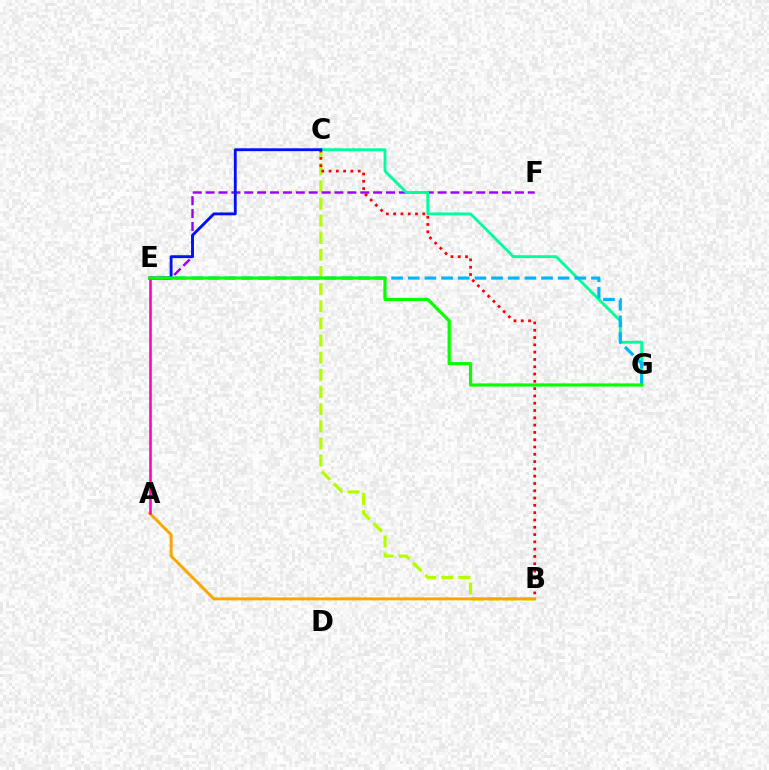{('B', 'C'): [{'color': '#b3ff00', 'line_style': 'dashed', 'thickness': 2.33}, {'color': '#ff0000', 'line_style': 'dotted', 'thickness': 1.98}], ('E', 'F'): [{'color': '#9b00ff', 'line_style': 'dashed', 'thickness': 1.75}], ('C', 'G'): [{'color': '#00ff9d', 'line_style': 'solid', 'thickness': 2.07}], ('E', 'G'): [{'color': '#00b5ff', 'line_style': 'dashed', 'thickness': 2.26}, {'color': '#08ff00', 'line_style': 'solid', 'thickness': 2.3}], ('A', 'B'): [{'color': '#ffa500', 'line_style': 'solid', 'thickness': 2.13}], ('A', 'E'): [{'color': '#ff00bd', 'line_style': 'solid', 'thickness': 1.85}], ('C', 'E'): [{'color': '#0010ff', 'line_style': 'solid', 'thickness': 2.06}]}